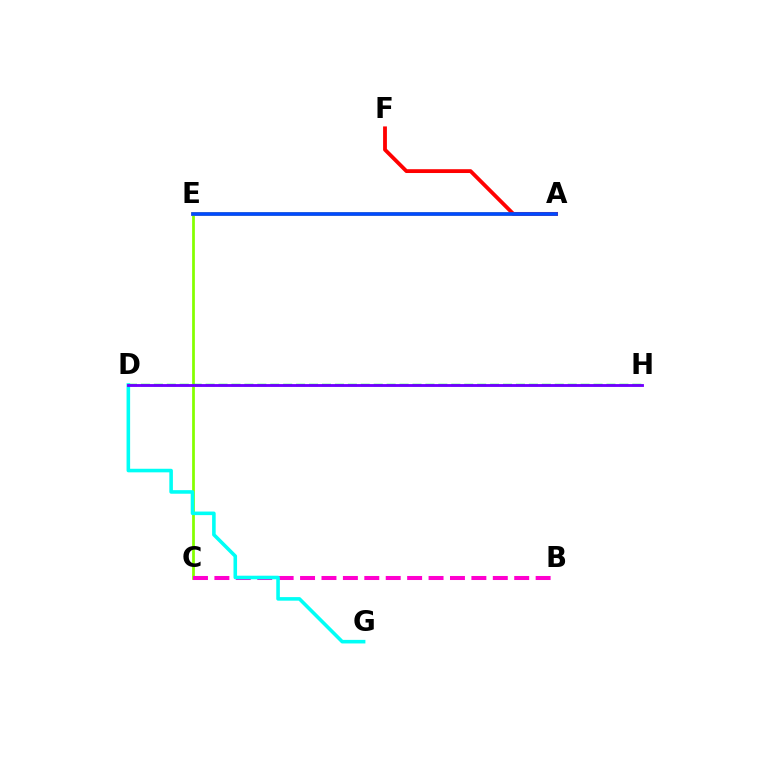{('C', 'E'): [{'color': '#84ff00', 'line_style': 'solid', 'thickness': 1.98}], ('D', 'H'): [{'color': '#00ff39', 'line_style': 'dashed', 'thickness': 1.76}, {'color': '#7200ff', 'line_style': 'solid', 'thickness': 2.05}], ('A', 'E'): [{'color': '#ffbd00', 'line_style': 'solid', 'thickness': 2.58}, {'color': '#004bff', 'line_style': 'solid', 'thickness': 2.66}], ('A', 'F'): [{'color': '#ff0000', 'line_style': 'solid', 'thickness': 2.75}], ('B', 'C'): [{'color': '#ff00cf', 'line_style': 'dashed', 'thickness': 2.91}], ('D', 'G'): [{'color': '#00fff6', 'line_style': 'solid', 'thickness': 2.57}]}